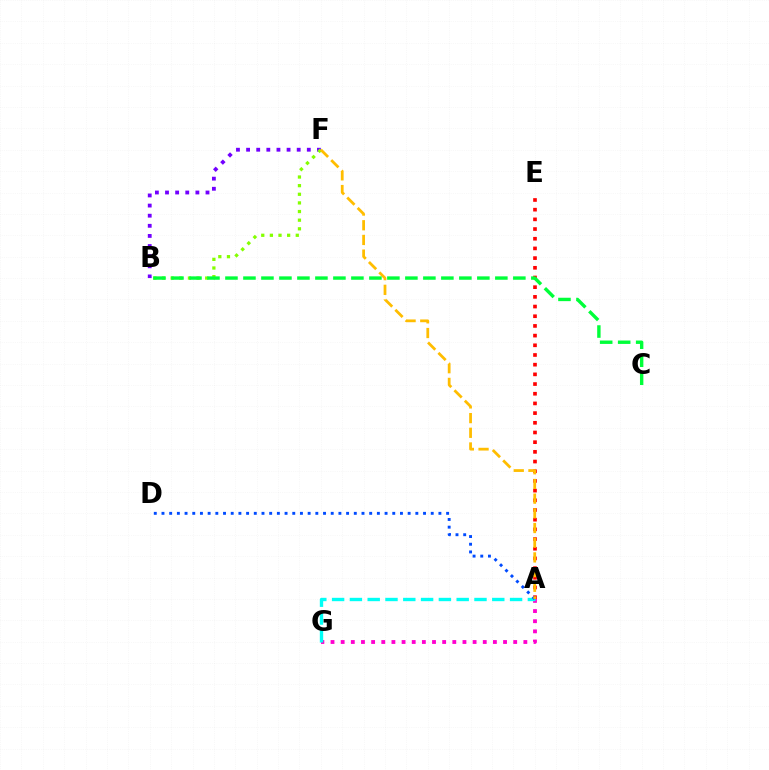{('A', 'G'): [{'color': '#ff00cf', 'line_style': 'dotted', 'thickness': 2.76}, {'color': '#00fff6', 'line_style': 'dashed', 'thickness': 2.42}], ('A', 'E'): [{'color': '#ff0000', 'line_style': 'dotted', 'thickness': 2.63}], ('A', 'D'): [{'color': '#004bff', 'line_style': 'dotted', 'thickness': 2.09}], ('B', 'F'): [{'color': '#7200ff', 'line_style': 'dotted', 'thickness': 2.75}, {'color': '#84ff00', 'line_style': 'dotted', 'thickness': 2.35}], ('A', 'F'): [{'color': '#ffbd00', 'line_style': 'dashed', 'thickness': 2.0}], ('B', 'C'): [{'color': '#00ff39', 'line_style': 'dashed', 'thickness': 2.44}]}